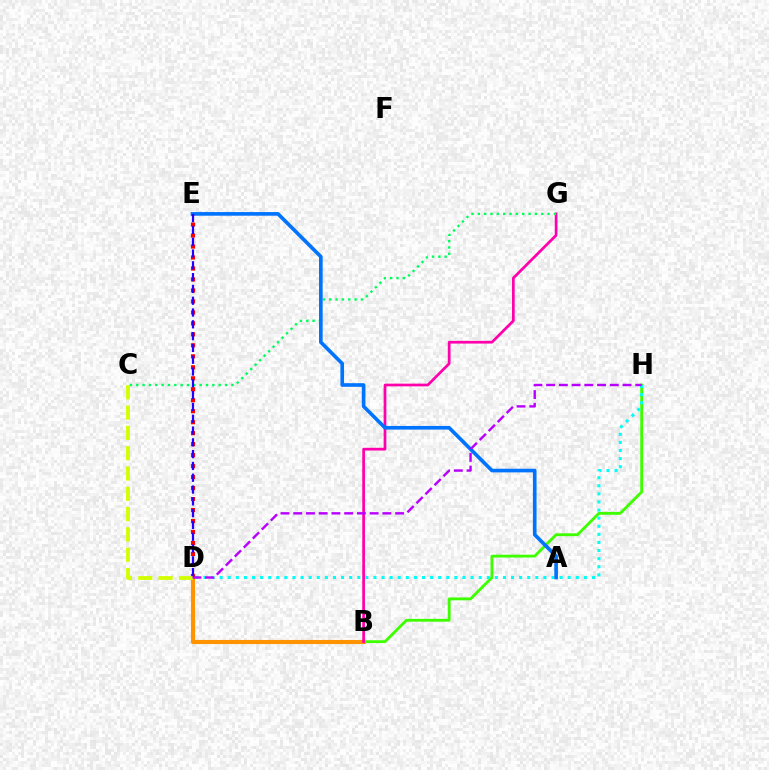{('B', 'H'): [{'color': '#3dff00', 'line_style': 'solid', 'thickness': 2.04}], ('B', 'D'): [{'color': '#ff9400', 'line_style': 'solid', 'thickness': 2.95}], ('B', 'G'): [{'color': '#ff00ac', 'line_style': 'solid', 'thickness': 1.96}], ('D', 'E'): [{'color': '#ff0000', 'line_style': 'dotted', 'thickness': 2.98}, {'color': '#2500ff', 'line_style': 'dashed', 'thickness': 1.6}], ('C', 'G'): [{'color': '#00ff5c', 'line_style': 'dotted', 'thickness': 1.72}], ('D', 'H'): [{'color': '#00fff6', 'line_style': 'dotted', 'thickness': 2.2}, {'color': '#b900ff', 'line_style': 'dashed', 'thickness': 1.73}], ('A', 'E'): [{'color': '#0074ff', 'line_style': 'solid', 'thickness': 2.62}], ('C', 'D'): [{'color': '#d1ff00', 'line_style': 'dashed', 'thickness': 2.76}]}